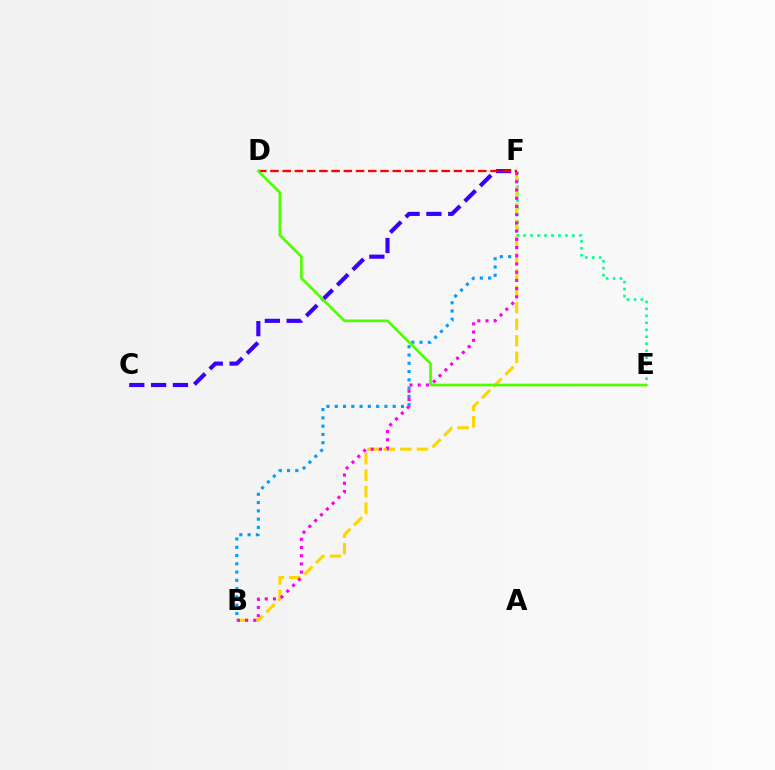{('B', 'F'): [{'color': '#009eff', 'line_style': 'dotted', 'thickness': 2.25}, {'color': '#ffd500', 'line_style': 'dashed', 'thickness': 2.24}, {'color': '#ff00ed', 'line_style': 'dotted', 'thickness': 2.23}], ('E', 'F'): [{'color': '#00ff86', 'line_style': 'dotted', 'thickness': 1.9}], ('C', 'F'): [{'color': '#3700ff', 'line_style': 'dashed', 'thickness': 2.96}], ('D', 'F'): [{'color': '#ff0000', 'line_style': 'dashed', 'thickness': 1.66}], ('D', 'E'): [{'color': '#4fff00', 'line_style': 'solid', 'thickness': 1.92}]}